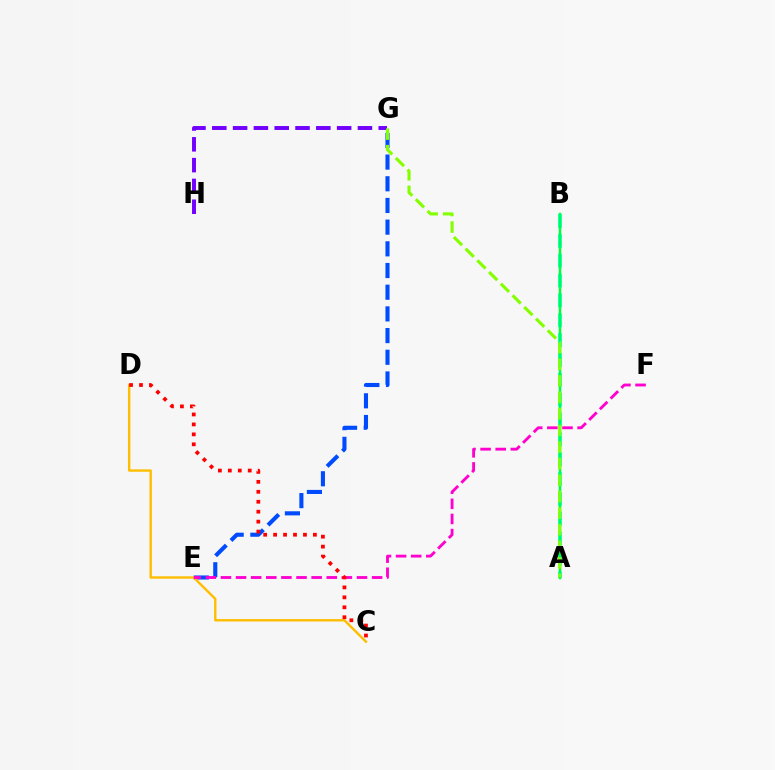{('E', 'G'): [{'color': '#004bff', 'line_style': 'dashed', 'thickness': 2.95}], ('A', 'B'): [{'color': '#00fff6', 'line_style': 'dashed', 'thickness': 2.7}, {'color': '#00ff39', 'line_style': 'solid', 'thickness': 1.8}], ('G', 'H'): [{'color': '#7200ff', 'line_style': 'dashed', 'thickness': 2.83}], ('C', 'D'): [{'color': '#ffbd00', 'line_style': 'solid', 'thickness': 1.71}, {'color': '#ff0000', 'line_style': 'dotted', 'thickness': 2.7}], ('E', 'F'): [{'color': '#ff00cf', 'line_style': 'dashed', 'thickness': 2.05}], ('A', 'G'): [{'color': '#84ff00', 'line_style': 'dashed', 'thickness': 2.25}]}